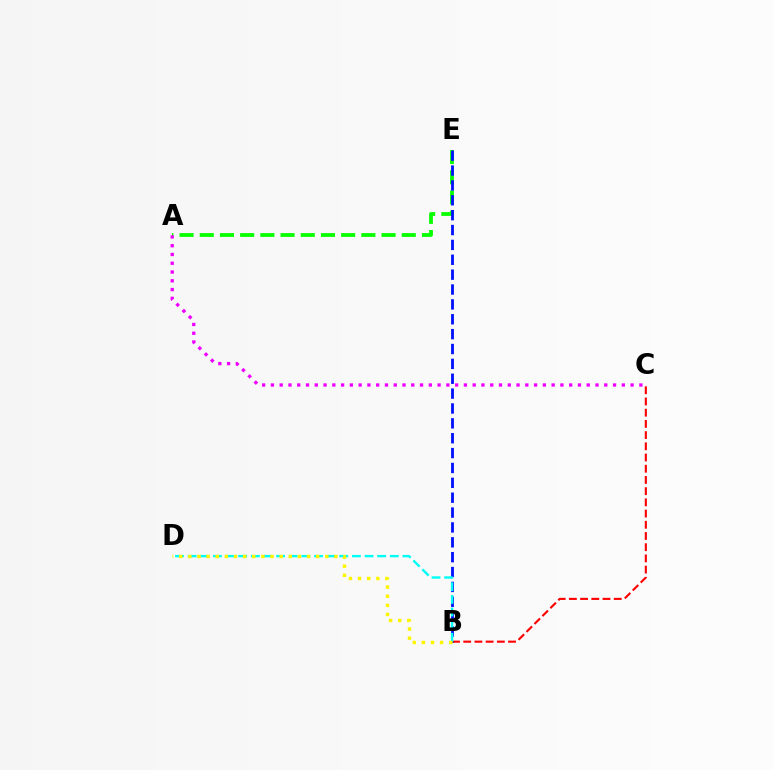{('A', 'E'): [{'color': '#08ff00', 'line_style': 'dashed', 'thickness': 2.74}], ('B', 'C'): [{'color': '#ff0000', 'line_style': 'dashed', 'thickness': 1.52}], ('B', 'E'): [{'color': '#0010ff', 'line_style': 'dashed', 'thickness': 2.02}], ('A', 'C'): [{'color': '#ee00ff', 'line_style': 'dotted', 'thickness': 2.38}], ('B', 'D'): [{'color': '#00fff6', 'line_style': 'dashed', 'thickness': 1.72}, {'color': '#fcf500', 'line_style': 'dotted', 'thickness': 2.48}]}